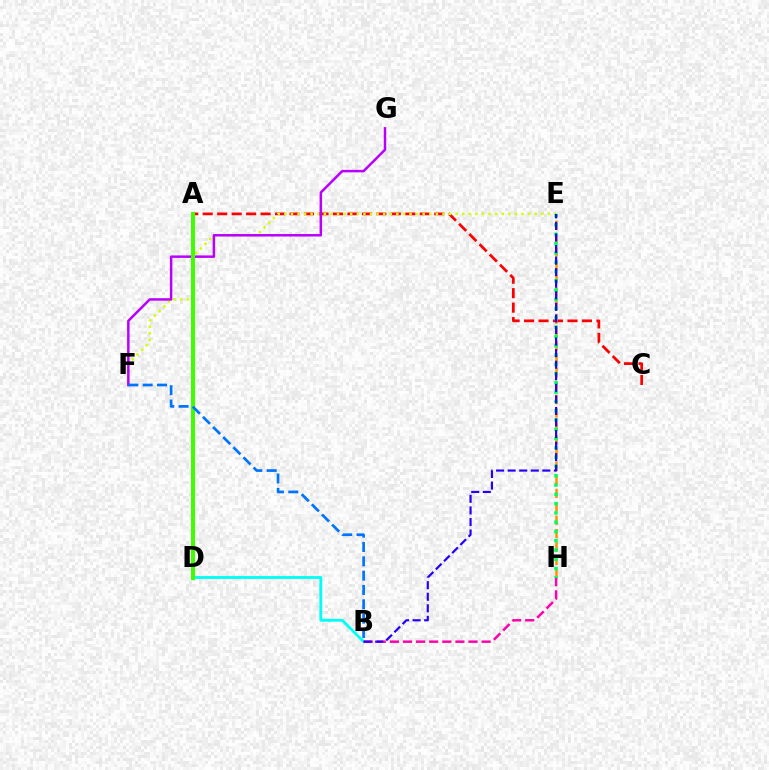{('A', 'C'): [{'color': '#ff0000', 'line_style': 'dashed', 'thickness': 1.97}], ('B', 'D'): [{'color': '#00fff6', 'line_style': 'solid', 'thickness': 2.06}], ('E', 'F'): [{'color': '#d1ff00', 'line_style': 'dotted', 'thickness': 1.79}], ('F', 'G'): [{'color': '#b900ff', 'line_style': 'solid', 'thickness': 1.79}], ('A', 'D'): [{'color': '#3dff00', 'line_style': 'solid', 'thickness': 2.87}], ('E', 'H'): [{'color': '#ff9400', 'line_style': 'dashed', 'thickness': 1.82}, {'color': '#00ff5c', 'line_style': 'dotted', 'thickness': 2.52}], ('B', 'F'): [{'color': '#0074ff', 'line_style': 'dashed', 'thickness': 1.95}], ('B', 'H'): [{'color': '#ff00ac', 'line_style': 'dashed', 'thickness': 1.78}], ('B', 'E'): [{'color': '#2500ff', 'line_style': 'dashed', 'thickness': 1.57}]}